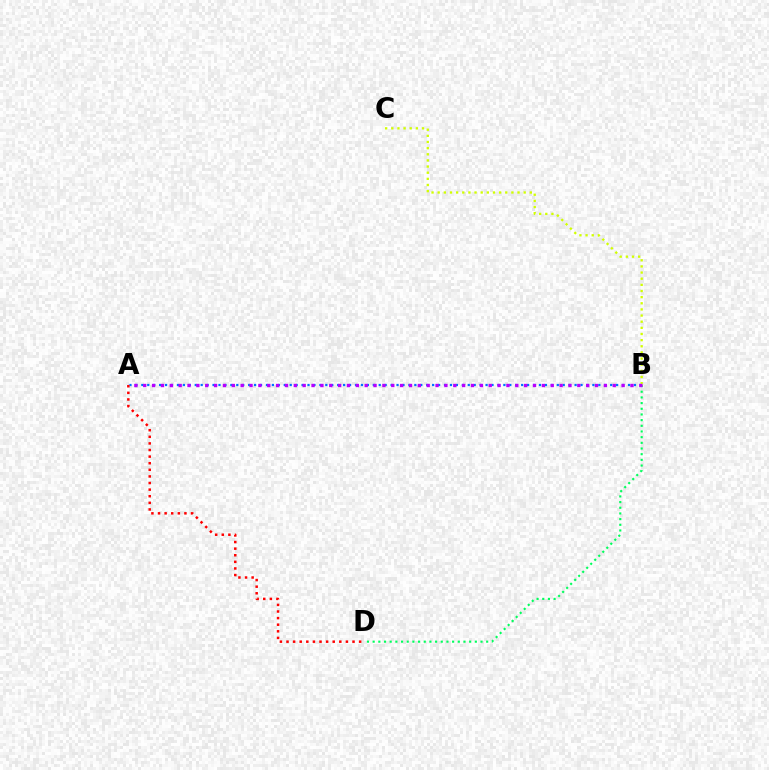{('B', 'D'): [{'color': '#00ff5c', 'line_style': 'dotted', 'thickness': 1.54}], ('A', 'B'): [{'color': '#0074ff', 'line_style': 'dotted', 'thickness': 1.61}, {'color': '#b900ff', 'line_style': 'dotted', 'thickness': 2.41}], ('B', 'C'): [{'color': '#d1ff00', 'line_style': 'dotted', 'thickness': 1.67}], ('A', 'D'): [{'color': '#ff0000', 'line_style': 'dotted', 'thickness': 1.79}]}